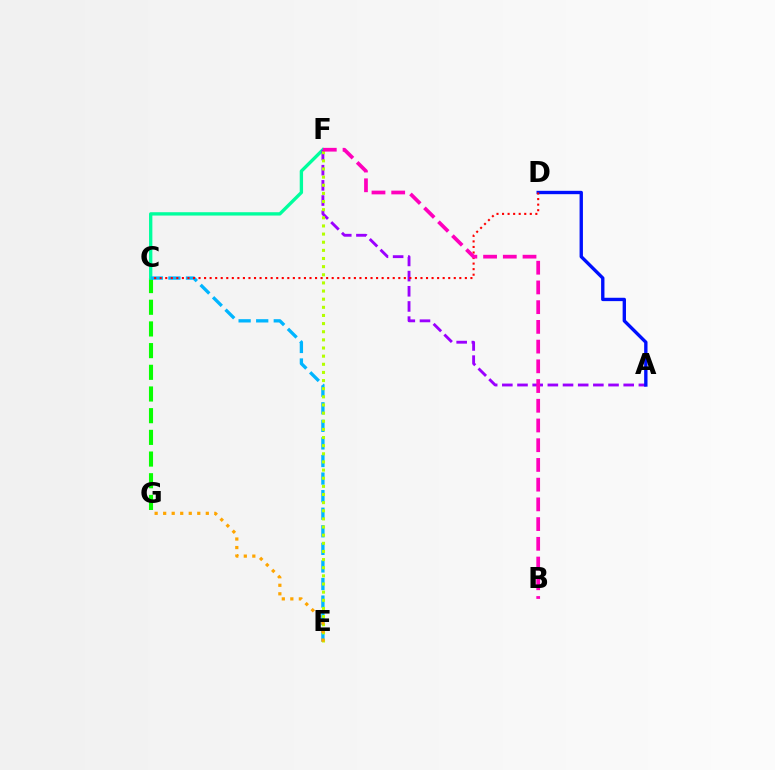{('C', 'G'): [{'color': '#08ff00', 'line_style': 'dashed', 'thickness': 2.95}], ('C', 'F'): [{'color': '#00ff9d', 'line_style': 'solid', 'thickness': 2.4}], ('A', 'F'): [{'color': '#9b00ff', 'line_style': 'dashed', 'thickness': 2.06}], ('A', 'D'): [{'color': '#0010ff', 'line_style': 'solid', 'thickness': 2.42}], ('C', 'E'): [{'color': '#00b5ff', 'line_style': 'dashed', 'thickness': 2.39}], ('E', 'F'): [{'color': '#b3ff00', 'line_style': 'dotted', 'thickness': 2.21}], ('C', 'D'): [{'color': '#ff0000', 'line_style': 'dotted', 'thickness': 1.51}], ('B', 'F'): [{'color': '#ff00bd', 'line_style': 'dashed', 'thickness': 2.68}], ('E', 'G'): [{'color': '#ffa500', 'line_style': 'dotted', 'thickness': 2.32}]}